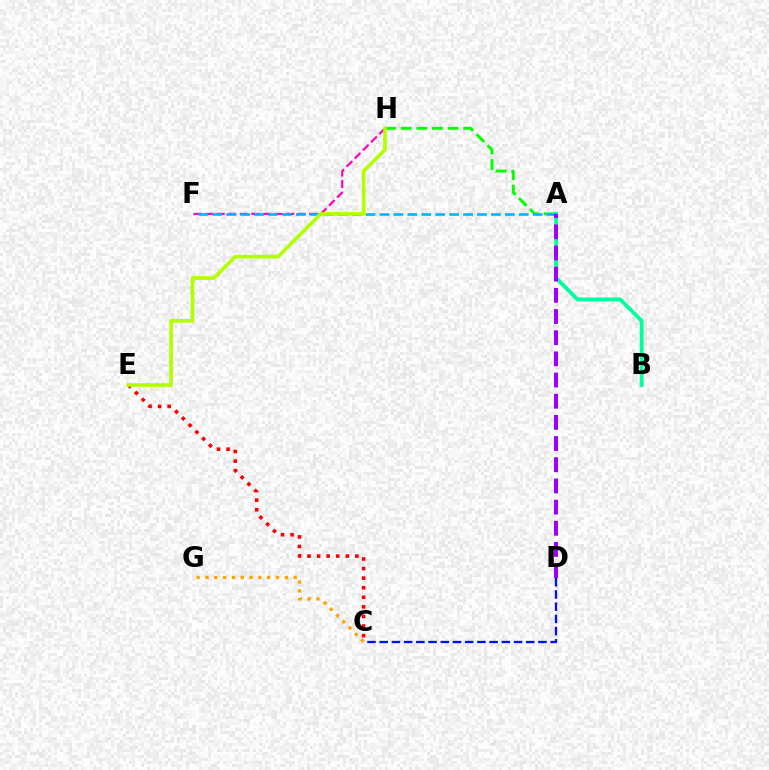{('C', 'E'): [{'color': '#ff0000', 'line_style': 'dotted', 'thickness': 2.6}], ('F', 'H'): [{'color': '#ff00bd', 'line_style': 'dashed', 'thickness': 1.57}], ('C', 'D'): [{'color': '#0010ff', 'line_style': 'dashed', 'thickness': 1.66}], ('A', 'H'): [{'color': '#08ff00', 'line_style': 'dashed', 'thickness': 2.13}], ('A', 'B'): [{'color': '#00ff9d', 'line_style': 'solid', 'thickness': 2.75}], ('A', 'F'): [{'color': '#00b5ff', 'line_style': 'dashed', 'thickness': 1.89}], ('A', 'D'): [{'color': '#9b00ff', 'line_style': 'dashed', 'thickness': 2.88}], ('C', 'G'): [{'color': '#ffa500', 'line_style': 'dotted', 'thickness': 2.4}], ('E', 'H'): [{'color': '#b3ff00', 'line_style': 'solid', 'thickness': 2.61}]}